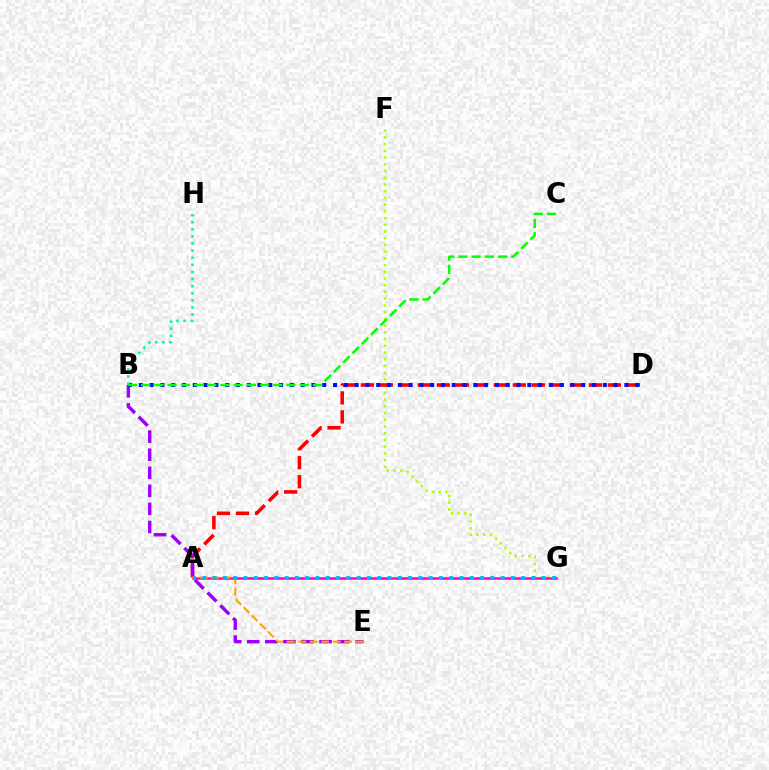{('F', 'G'): [{'color': '#b3ff00', 'line_style': 'dotted', 'thickness': 1.83}], ('A', 'D'): [{'color': '#ff0000', 'line_style': 'dashed', 'thickness': 2.58}], ('A', 'G'): [{'color': '#ff00bd', 'line_style': 'solid', 'thickness': 1.8}, {'color': '#00b5ff', 'line_style': 'dotted', 'thickness': 2.79}], ('B', 'E'): [{'color': '#9b00ff', 'line_style': 'dashed', 'thickness': 2.45}], ('B', 'D'): [{'color': '#0010ff', 'line_style': 'dotted', 'thickness': 2.93}], ('B', 'H'): [{'color': '#00ff9d', 'line_style': 'dotted', 'thickness': 1.93}], ('A', 'E'): [{'color': '#ffa500', 'line_style': 'dashed', 'thickness': 1.56}], ('B', 'C'): [{'color': '#08ff00', 'line_style': 'dashed', 'thickness': 1.79}]}